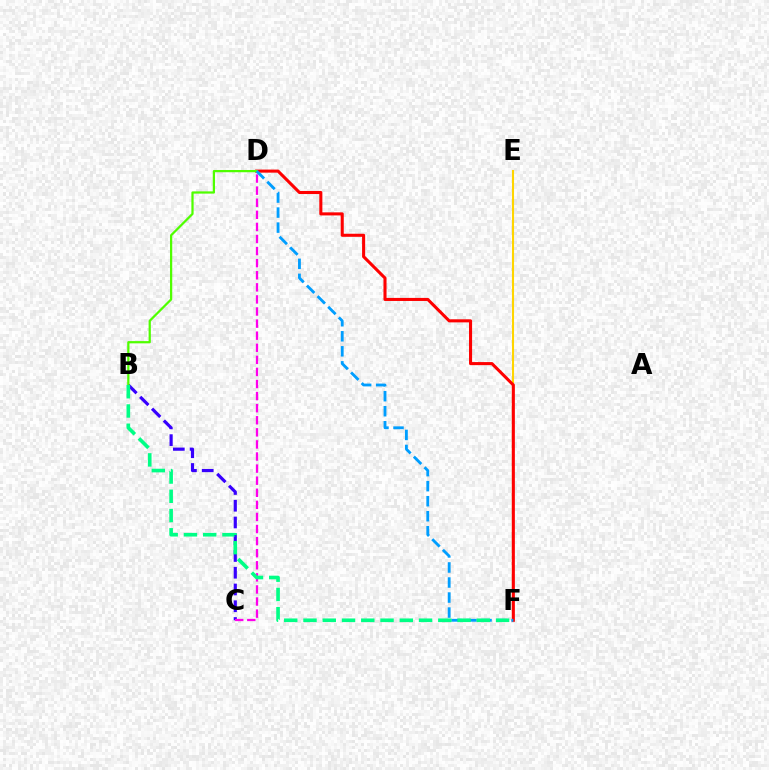{('B', 'C'): [{'color': '#3700ff', 'line_style': 'dashed', 'thickness': 2.28}], ('C', 'D'): [{'color': '#ff00ed', 'line_style': 'dashed', 'thickness': 1.64}], ('E', 'F'): [{'color': '#ffd500', 'line_style': 'solid', 'thickness': 1.51}], ('D', 'F'): [{'color': '#ff0000', 'line_style': 'solid', 'thickness': 2.21}, {'color': '#009eff', 'line_style': 'dashed', 'thickness': 2.04}], ('B', 'D'): [{'color': '#4fff00', 'line_style': 'solid', 'thickness': 1.61}], ('B', 'F'): [{'color': '#00ff86', 'line_style': 'dashed', 'thickness': 2.62}]}